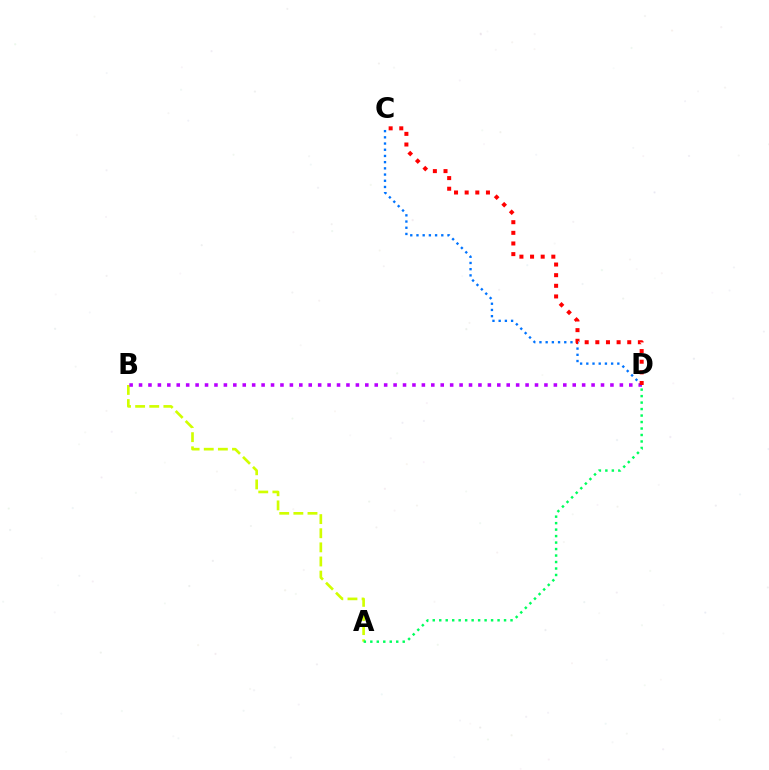{('A', 'B'): [{'color': '#d1ff00', 'line_style': 'dashed', 'thickness': 1.92}], ('B', 'D'): [{'color': '#b900ff', 'line_style': 'dotted', 'thickness': 2.56}], ('A', 'D'): [{'color': '#00ff5c', 'line_style': 'dotted', 'thickness': 1.76}], ('C', 'D'): [{'color': '#0074ff', 'line_style': 'dotted', 'thickness': 1.69}, {'color': '#ff0000', 'line_style': 'dotted', 'thickness': 2.89}]}